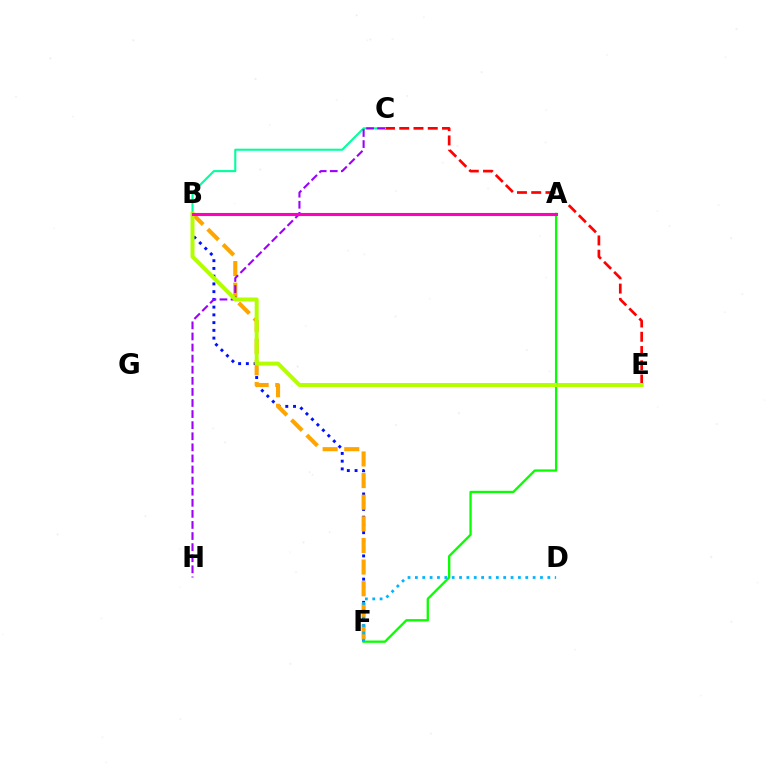{('B', 'F'): [{'color': '#0010ff', 'line_style': 'dotted', 'thickness': 2.1}, {'color': '#ffa500', 'line_style': 'dashed', 'thickness': 2.94}], ('C', 'E'): [{'color': '#ff0000', 'line_style': 'dashed', 'thickness': 1.94}], ('B', 'C'): [{'color': '#00ff9d', 'line_style': 'solid', 'thickness': 1.5}], ('C', 'H'): [{'color': '#9b00ff', 'line_style': 'dashed', 'thickness': 1.51}], ('A', 'F'): [{'color': '#08ff00', 'line_style': 'solid', 'thickness': 1.67}], ('B', 'E'): [{'color': '#b3ff00', 'line_style': 'solid', 'thickness': 2.86}], ('D', 'F'): [{'color': '#00b5ff', 'line_style': 'dotted', 'thickness': 2.0}], ('A', 'B'): [{'color': '#ff00bd', 'line_style': 'solid', 'thickness': 2.23}]}